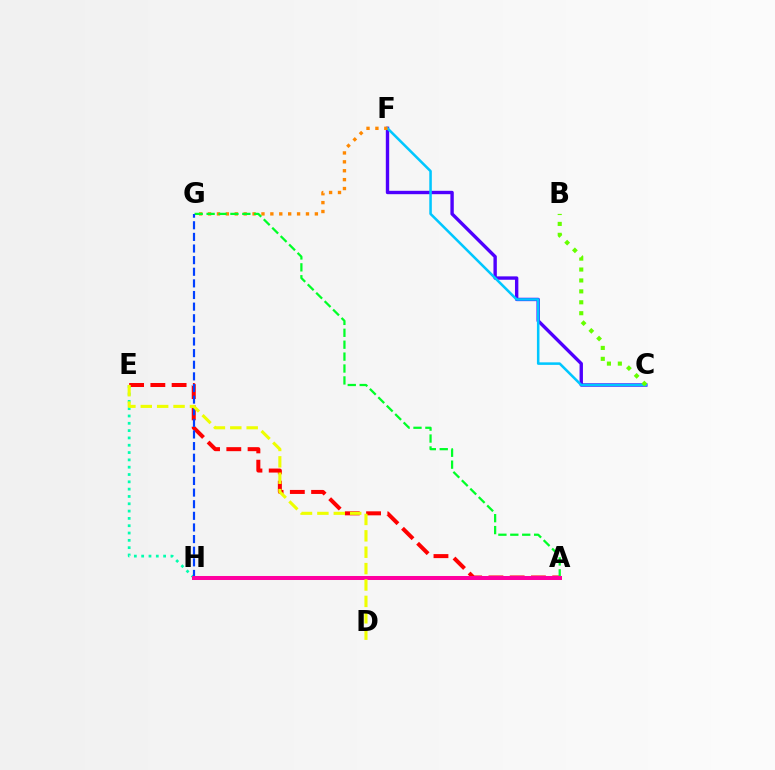{('C', 'F'): [{'color': '#4f00ff', 'line_style': 'solid', 'thickness': 2.43}, {'color': '#00c7ff', 'line_style': 'solid', 'thickness': 1.83}], ('E', 'H'): [{'color': '#00ffaf', 'line_style': 'dotted', 'thickness': 1.99}], ('A', 'H'): [{'color': '#d600ff', 'line_style': 'solid', 'thickness': 2.67}, {'color': '#ff00a0', 'line_style': 'solid', 'thickness': 2.88}], ('A', 'E'): [{'color': '#ff0000', 'line_style': 'dashed', 'thickness': 2.89}], ('F', 'G'): [{'color': '#ff8800', 'line_style': 'dotted', 'thickness': 2.42}], ('B', 'C'): [{'color': '#66ff00', 'line_style': 'dotted', 'thickness': 2.97}], ('A', 'G'): [{'color': '#00ff27', 'line_style': 'dashed', 'thickness': 1.62}], ('G', 'H'): [{'color': '#003fff', 'line_style': 'dashed', 'thickness': 1.58}], ('D', 'E'): [{'color': '#eeff00', 'line_style': 'dashed', 'thickness': 2.23}]}